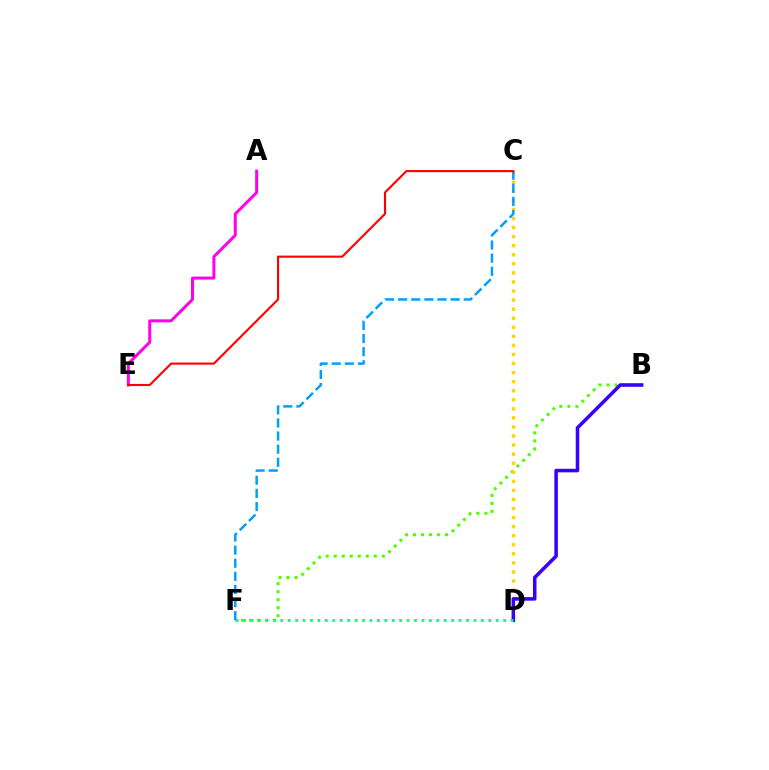{('A', 'E'): [{'color': '#ff00ed', 'line_style': 'solid', 'thickness': 2.16}], ('B', 'F'): [{'color': '#4fff00', 'line_style': 'dotted', 'thickness': 2.18}], ('C', 'D'): [{'color': '#ffd500', 'line_style': 'dotted', 'thickness': 2.46}], ('C', 'F'): [{'color': '#009eff', 'line_style': 'dashed', 'thickness': 1.78}], ('B', 'D'): [{'color': '#3700ff', 'line_style': 'solid', 'thickness': 2.54}], ('D', 'F'): [{'color': '#00ff86', 'line_style': 'dotted', 'thickness': 2.02}], ('C', 'E'): [{'color': '#ff0000', 'line_style': 'solid', 'thickness': 1.53}]}